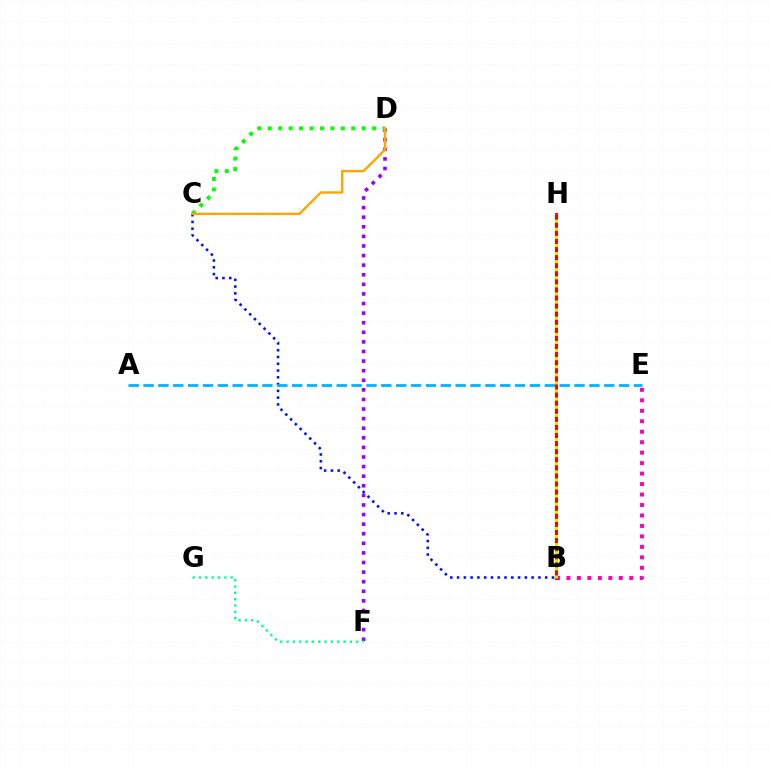{('D', 'F'): [{'color': '#9b00ff', 'line_style': 'dotted', 'thickness': 2.61}], ('B', 'C'): [{'color': '#0010ff', 'line_style': 'dotted', 'thickness': 1.84}], ('B', 'E'): [{'color': '#ff00bd', 'line_style': 'dotted', 'thickness': 2.84}], ('A', 'E'): [{'color': '#00b5ff', 'line_style': 'dashed', 'thickness': 2.02}], ('C', 'D'): [{'color': '#08ff00', 'line_style': 'dotted', 'thickness': 2.84}, {'color': '#ffa500', 'line_style': 'solid', 'thickness': 1.72}], ('B', 'H'): [{'color': '#ff0000', 'line_style': 'solid', 'thickness': 2.22}, {'color': '#b3ff00', 'line_style': 'dotted', 'thickness': 2.2}], ('F', 'G'): [{'color': '#00ff9d', 'line_style': 'dotted', 'thickness': 1.72}]}